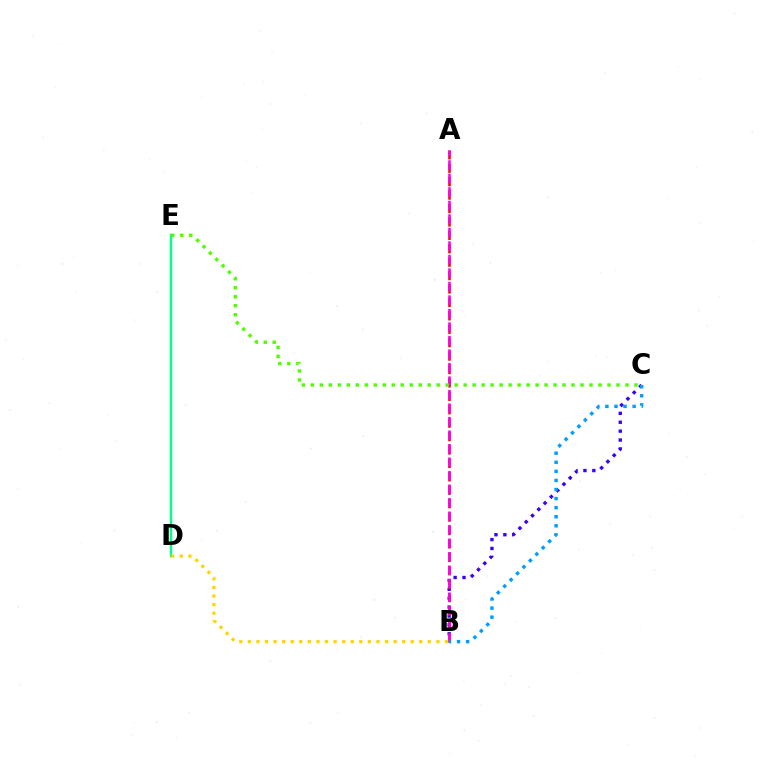{('D', 'E'): [{'color': '#00ff86', 'line_style': 'solid', 'thickness': 1.75}], ('B', 'C'): [{'color': '#3700ff', 'line_style': 'dotted', 'thickness': 2.41}, {'color': '#009eff', 'line_style': 'dotted', 'thickness': 2.46}], ('A', 'B'): [{'color': '#ff0000', 'line_style': 'dashed', 'thickness': 1.82}, {'color': '#ff00ed', 'line_style': 'dashed', 'thickness': 1.84}], ('C', 'E'): [{'color': '#4fff00', 'line_style': 'dotted', 'thickness': 2.44}], ('B', 'D'): [{'color': '#ffd500', 'line_style': 'dotted', 'thickness': 2.33}]}